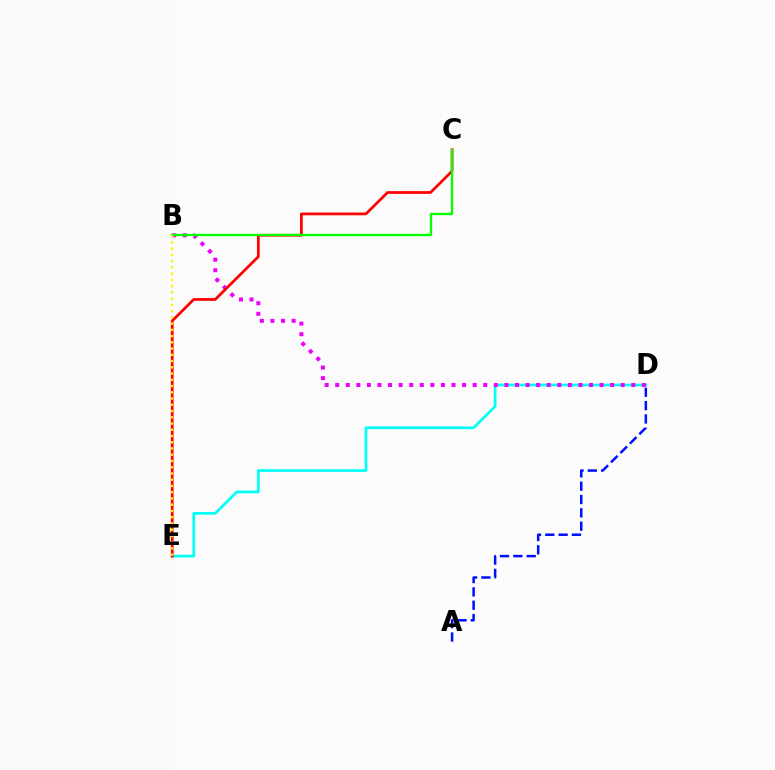{('D', 'E'): [{'color': '#00fff6', 'line_style': 'solid', 'thickness': 1.95}], ('B', 'D'): [{'color': '#ee00ff', 'line_style': 'dotted', 'thickness': 2.87}], ('C', 'E'): [{'color': '#ff0000', 'line_style': 'solid', 'thickness': 1.97}], ('B', 'C'): [{'color': '#08ff00', 'line_style': 'solid', 'thickness': 1.68}], ('B', 'E'): [{'color': '#fcf500', 'line_style': 'dotted', 'thickness': 1.7}], ('A', 'D'): [{'color': '#0010ff', 'line_style': 'dashed', 'thickness': 1.81}]}